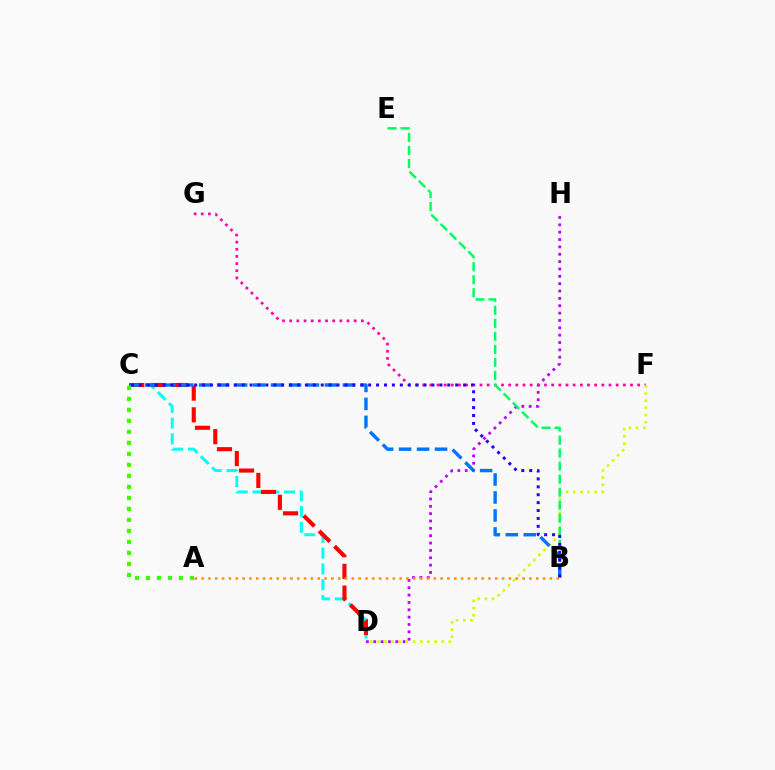{('D', 'H'): [{'color': '#b900ff', 'line_style': 'dotted', 'thickness': 2.0}], ('F', 'G'): [{'color': '#ff00ac', 'line_style': 'dotted', 'thickness': 1.95}], ('C', 'D'): [{'color': '#00fff6', 'line_style': 'dashed', 'thickness': 2.14}, {'color': '#ff0000', 'line_style': 'dashed', 'thickness': 2.95}], ('D', 'F'): [{'color': '#d1ff00', 'line_style': 'dotted', 'thickness': 1.95}], ('B', 'E'): [{'color': '#00ff5c', 'line_style': 'dashed', 'thickness': 1.77}], ('B', 'C'): [{'color': '#0074ff', 'line_style': 'dashed', 'thickness': 2.44}, {'color': '#2500ff', 'line_style': 'dotted', 'thickness': 2.15}], ('A', 'B'): [{'color': '#ff9400', 'line_style': 'dotted', 'thickness': 1.86}], ('A', 'C'): [{'color': '#3dff00', 'line_style': 'dotted', 'thickness': 2.99}]}